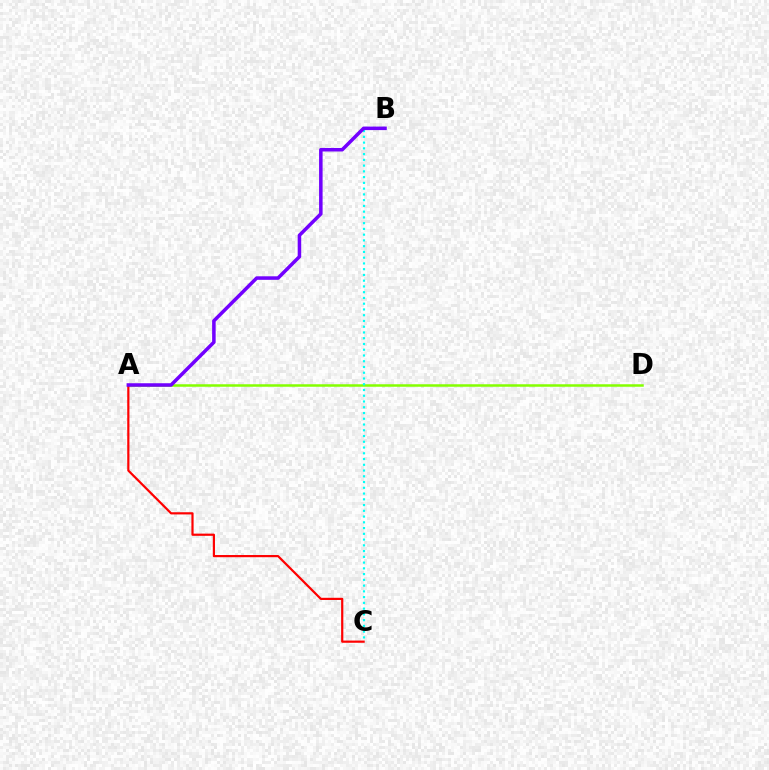{('A', 'D'): [{'color': '#84ff00', 'line_style': 'solid', 'thickness': 1.8}], ('A', 'C'): [{'color': '#ff0000', 'line_style': 'solid', 'thickness': 1.58}], ('B', 'C'): [{'color': '#00fff6', 'line_style': 'dotted', 'thickness': 1.56}], ('A', 'B'): [{'color': '#7200ff', 'line_style': 'solid', 'thickness': 2.54}]}